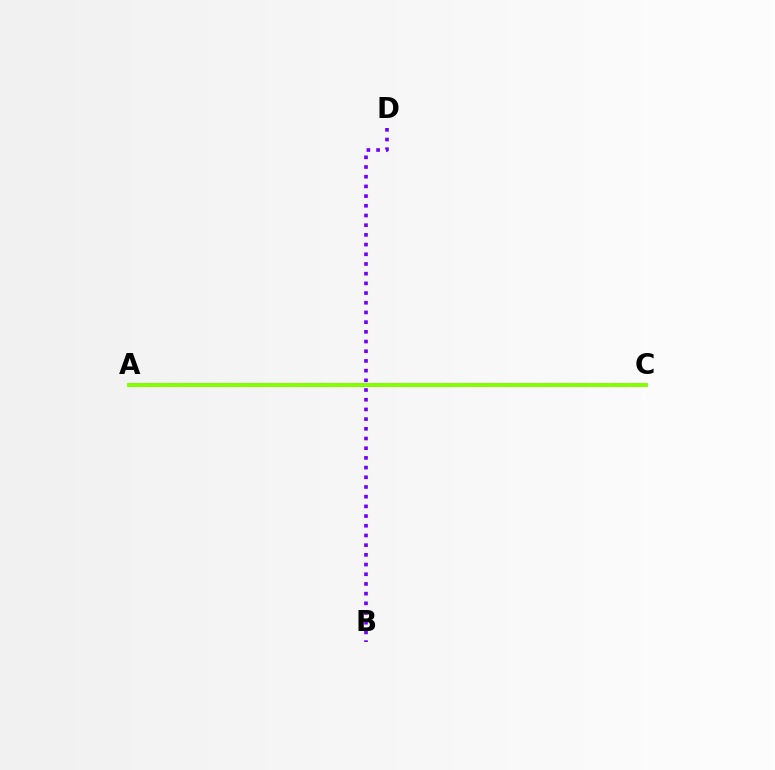{('A', 'C'): [{'color': '#00fff6', 'line_style': 'dashed', 'thickness': 2.62}, {'color': '#ff0000', 'line_style': 'dashed', 'thickness': 2.55}, {'color': '#84ff00', 'line_style': 'solid', 'thickness': 2.83}], ('B', 'D'): [{'color': '#7200ff', 'line_style': 'dotted', 'thickness': 2.63}]}